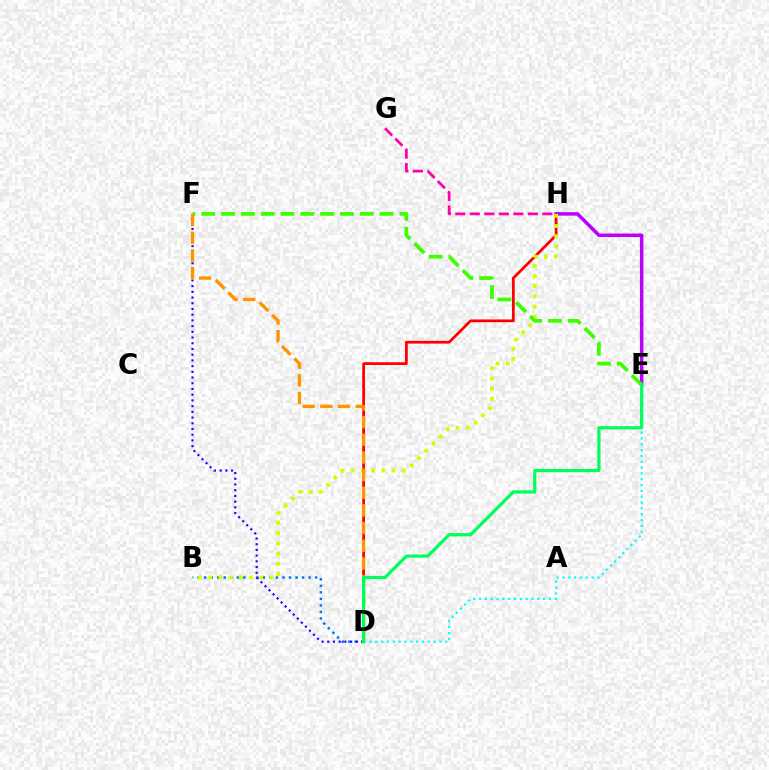{('D', 'H'): [{'color': '#ff0000', 'line_style': 'solid', 'thickness': 1.99}], ('E', 'H'): [{'color': '#b900ff', 'line_style': 'solid', 'thickness': 2.52}], ('D', 'E'): [{'color': '#00fff6', 'line_style': 'dotted', 'thickness': 1.58}, {'color': '#00ff5c', 'line_style': 'solid', 'thickness': 2.32}], ('B', 'D'): [{'color': '#0074ff', 'line_style': 'dotted', 'thickness': 1.77}], ('B', 'H'): [{'color': '#d1ff00', 'line_style': 'dotted', 'thickness': 2.77}], ('D', 'F'): [{'color': '#2500ff', 'line_style': 'dotted', 'thickness': 1.55}, {'color': '#ff9400', 'line_style': 'dashed', 'thickness': 2.4}], ('E', 'F'): [{'color': '#3dff00', 'line_style': 'dashed', 'thickness': 2.69}], ('G', 'H'): [{'color': '#ff00ac', 'line_style': 'dashed', 'thickness': 1.97}]}